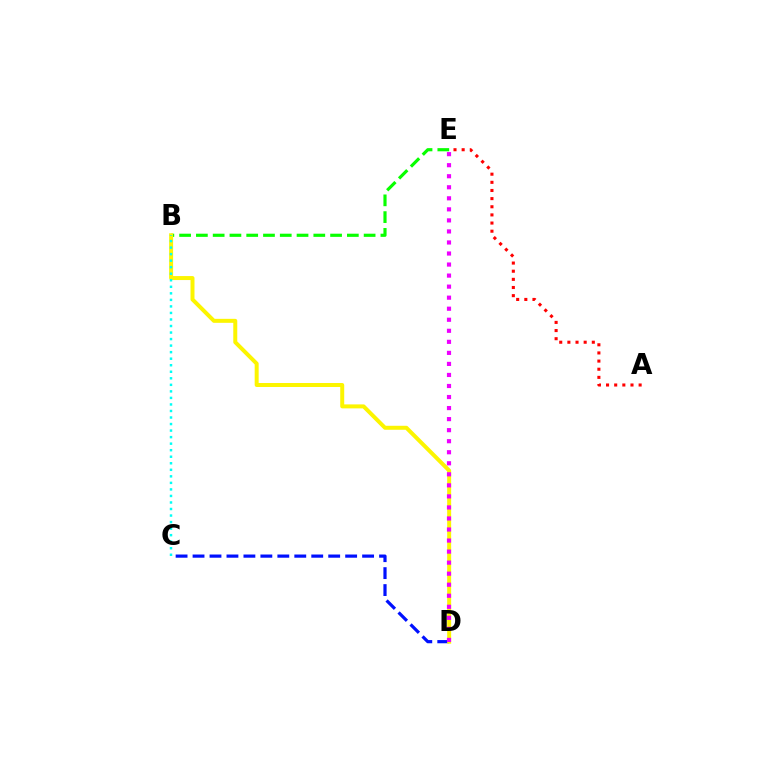{('A', 'E'): [{'color': '#ff0000', 'line_style': 'dotted', 'thickness': 2.21}], ('B', 'E'): [{'color': '#08ff00', 'line_style': 'dashed', 'thickness': 2.28}], ('C', 'D'): [{'color': '#0010ff', 'line_style': 'dashed', 'thickness': 2.3}], ('B', 'D'): [{'color': '#fcf500', 'line_style': 'solid', 'thickness': 2.87}], ('D', 'E'): [{'color': '#ee00ff', 'line_style': 'dotted', 'thickness': 3.0}], ('B', 'C'): [{'color': '#00fff6', 'line_style': 'dotted', 'thickness': 1.78}]}